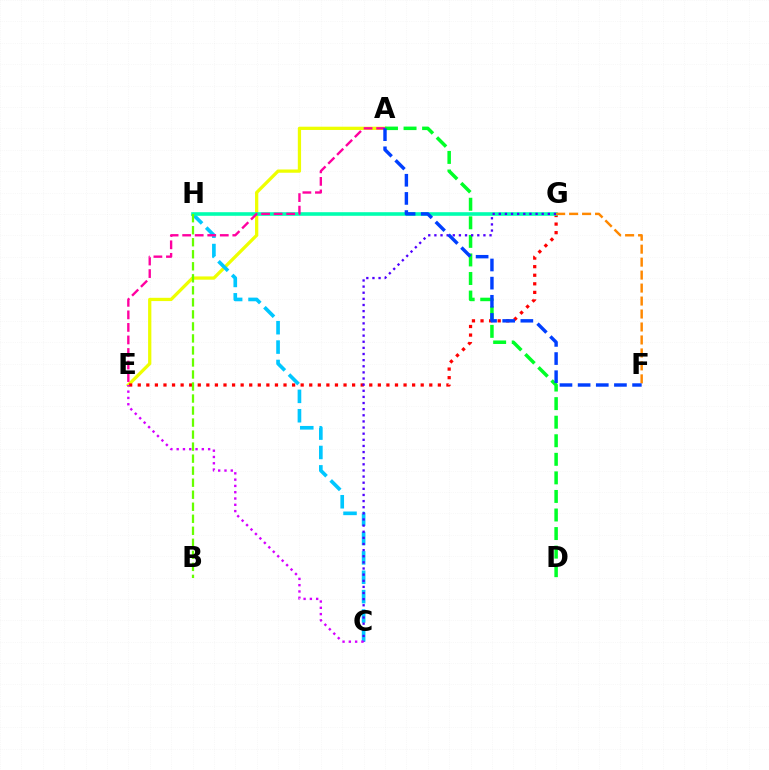{('A', 'E'): [{'color': '#eeff00', 'line_style': 'solid', 'thickness': 2.35}, {'color': '#ff00a0', 'line_style': 'dashed', 'thickness': 1.7}], ('E', 'G'): [{'color': '#ff0000', 'line_style': 'dotted', 'thickness': 2.33}], ('C', 'H'): [{'color': '#00c7ff', 'line_style': 'dashed', 'thickness': 2.63}], ('A', 'D'): [{'color': '#00ff27', 'line_style': 'dashed', 'thickness': 2.52}], ('G', 'H'): [{'color': '#00ffaf', 'line_style': 'solid', 'thickness': 2.59}], ('B', 'H'): [{'color': '#66ff00', 'line_style': 'dashed', 'thickness': 1.63}], ('C', 'G'): [{'color': '#4f00ff', 'line_style': 'dotted', 'thickness': 1.67}], ('F', 'G'): [{'color': '#ff8800', 'line_style': 'dashed', 'thickness': 1.76}], ('A', 'F'): [{'color': '#003fff', 'line_style': 'dashed', 'thickness': 2.47}], ('C', 'E'): [{'color': '#d600ff', 'line_style': 'dotted', 'thickness': 1.71}]}